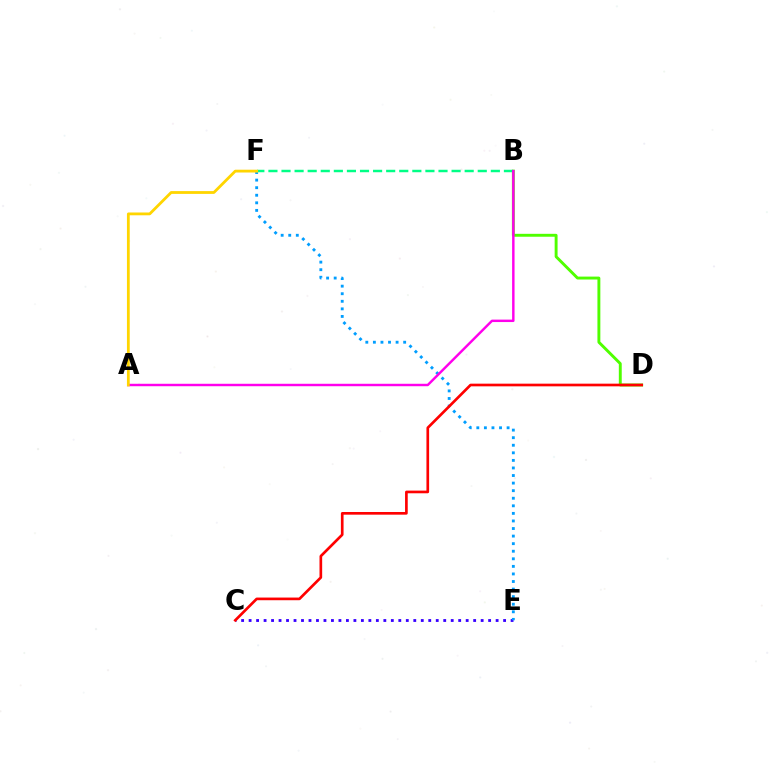{('B', 'D'): [{'color': '#4fff00', 'line_style': 'solid', 'thickness': 2.1}], ('C', 'E'): [{'color': '#3700ff', 'line_style': 'dotted', 'thickness': 2.03}], ('E', 'F'): [{'color': '#009eff', 'line_style': 'dotted', 'thickness': 2.06}], ('B', 'F'): [{'color': '#00ff86', 'line_style': 'dashed', 'thickness': 1.78}], ('A', 'B'): [{'color': '#ff00ed', 'line_style': 'solid', 'thickness': 1.76}], ('C', 'D'): [{'color': '#ff0000', 'line_style': 'solid', 'thickness': 1.92}], ('A', 'F'): [{'color': '#ffd500', 'line_style': 'solid', 'thickness': 2.01}]}